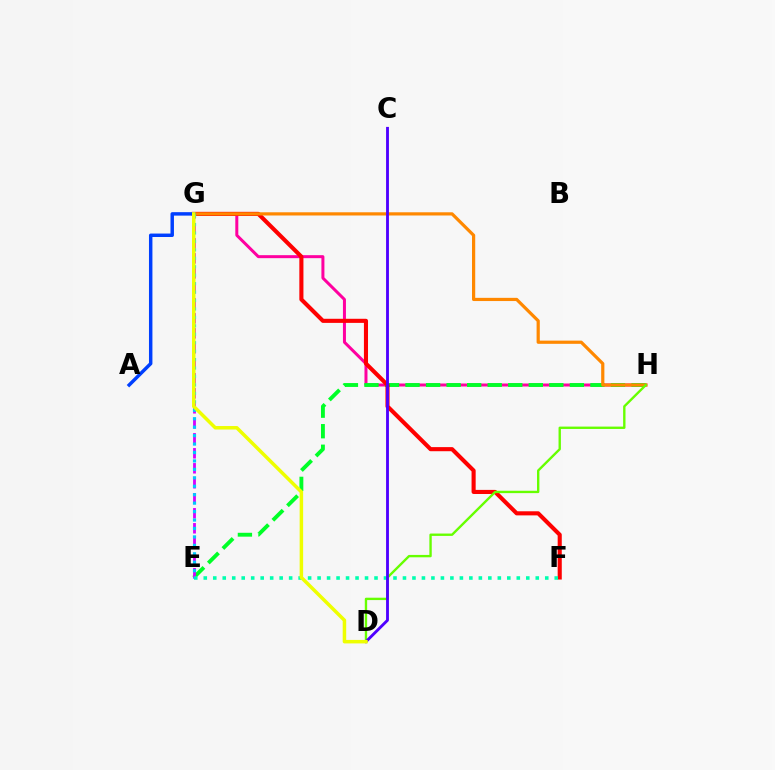{('G', 'H'): [{'color': '#ff00a0', 'line_style': 'solid', 'thickness': 2.16}, {'color': '#ff8800', 'line_style': 'solid', 'thickness': 2.31}], ('E', 'H'): [{'color': '#00ff27', 'line_style': 'dashed', 'thickness': 2.79}], ('E', 'G'): [{'color': '#d600ff', 'line_style': 'dashed', 'thickness': 2.04}, {'color': '#00c7ff', 'line_style': 'dotted', 'thickness': 2.29}], ('F', 'G'): [{'color': '#ff0000', 'line_style': 'solid', 'thickness': 2.95}], ('E', 'F'): [{'color': '#00ffaf', 'line_style': 'dotted', 'thickness': 2.58}], ('D', 'H'): [{'color': '#66ff00', 'line_style': 'solid', 'thickness': 1.71}], ('A', 'G'): [{'color': '#003fff', 'line_style': 'solid', 'thickness': 2.48}], ('C', 'D'): [{'color': '#4f00ff', 'line_style': 'solid', 'thickness': 2.05}], ('D', 'G'): [{'color': '#eeff00', 'line_style': 'solid', 'thickness': 2.52}]}